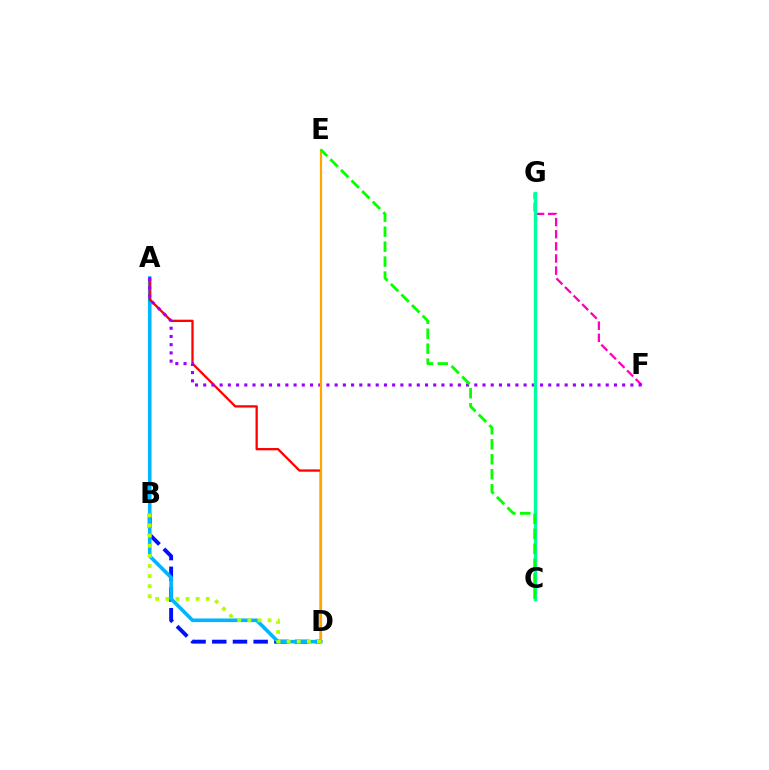{('F', 'G'): [{'color': '#ff00bd', 'line_style': 'dashed', 'thickness': 1.65}], ('B', 'D'): [{'color': '#0010ff', 'line_style': 'dashed', 'thickness': 2.81}, {'color': '#b3ff00', 'line_style': 'dotted', 'thickness': 2.75}], ('A', 'D'): [{'color': '#00b5ff', 'line_style': 'solid', 'thickness': 2.6}, {'color': '#ff0000', 'line_style': 'solid', 'thickness': 1.65}], ('A', 'F'): [{'color': '#9b00ff', 'line_style': 'dotted', 'thickness': 2.23}], ('D', 'E'): [{'color': '#ffa500', 'line_style': 'solid', 'thickness': 1.6}], ('C', 'G'): [{'color': '#00ff9d', 'line_style': 'solid', 'thickness': 2.42}], ('C', 'E'): [{'color': '#08ff00', 'line_style': 'dashed', 'thickness': 2.03}]}